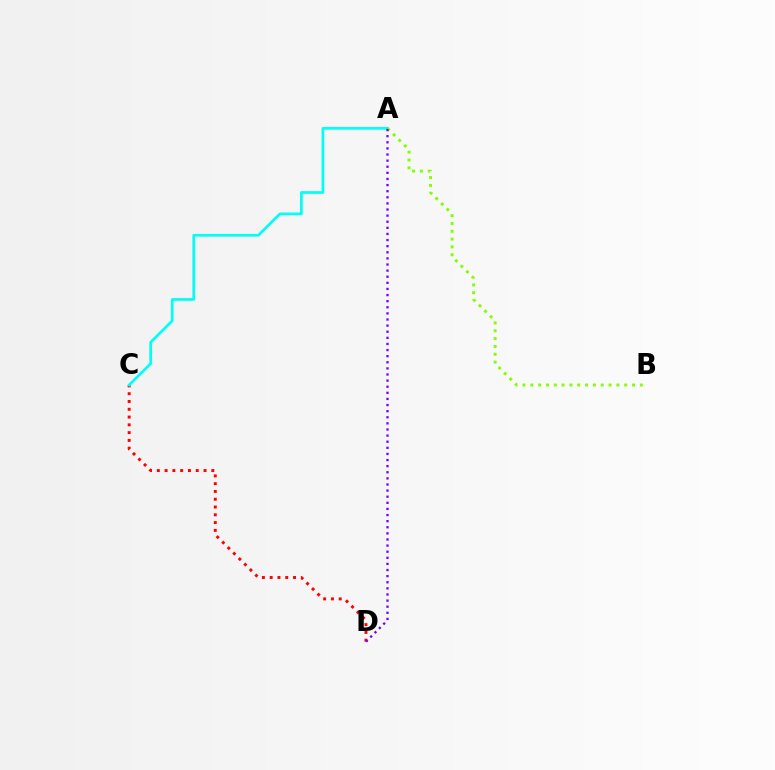{('C', 'D'): [{'color': '#ff0000', 'line_style': 'dotted', 'thickness': 2.12}], ('A', 'C'): [{'color': '#00fff6', 'line_style': 'solid', 'thickness': 1.95}], ('A', 'B'): [{'color': '#84ff00', 'line_style': 'dotted', 'thickness': 2.13}], ('A', 'D'): [{'color': '#7200ff', 'line_style': 'dotted', 'thickness': 1.66}]}